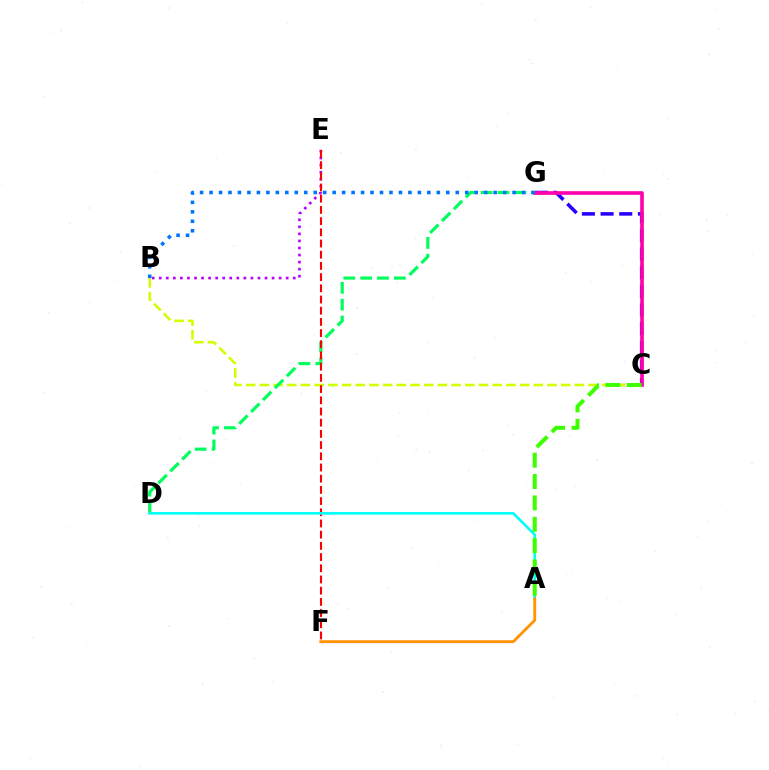{('B', 'C'): [{'color': '#d1ff00', 'line_style': 'dashed', 'thickness': 1.86}], ('B', 'E'): [{'color': '#b900ff', 'line_style': 'dotted', 'thickness': 1.92}], ('D', 'G'): [{'color': '#00ff5c', 'line_style': 'dashed', 'thickness': 2.29}], ('E', 'F'): [{'color': '#ff0000', 'line_style': 'dashed', 'thickness': 1.52}], ('C', 'G'): [{'color': '#2500ff', 'line_style': 'dashed', 'thickness': 2.54}, {'color': '#ff00ac', 'line_style': 'solid', 'thickness': 2.62}], ('B', 'G'): [{'color': '#0074ff', 'line_style': 'dotted', 'thickness': 2.57}], ('A', 'D'): [{'color': '#00fff6', 'line_style': 'solid', 'thickness': 1.88}], ('A', 'C'): [{'color': '#3dff00', 'line_style': 'dashed', 'thickness': 2.9}], ('A', 'F'): [{'color': '#ff9400', 'line_style': 'solid', 'thickness': 2.05}]}